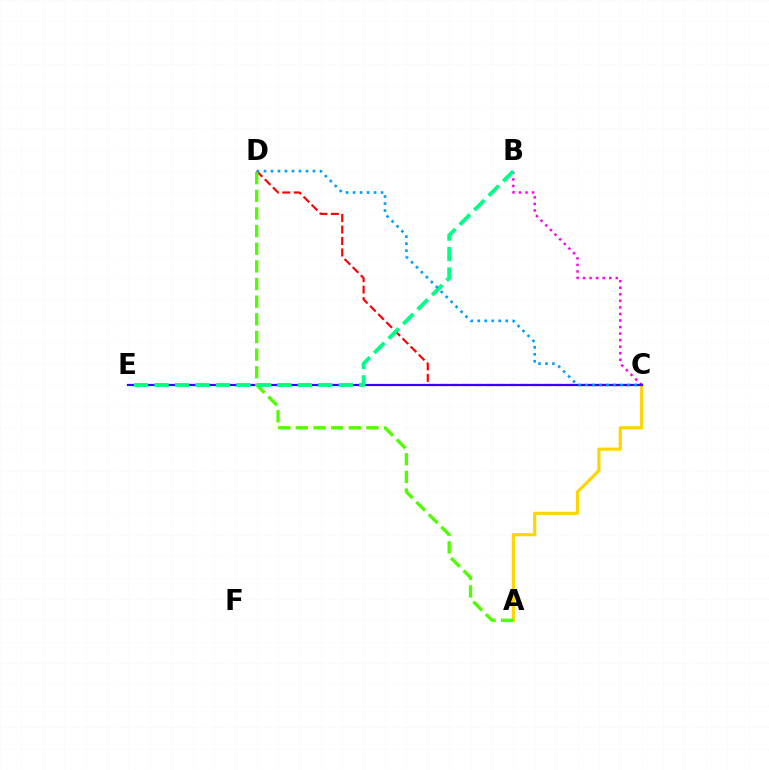{('A', 'C'): [{'color': '#ffd500', 'line_style': 'solid', 'thickness': 2.29}], ('B', 'C'): [{'color': '#ff00ed', 'line_style': 'dotted', 'thickness': 1.78}], ('C', 'D'): [{'color': '#ff0000', 'line_style': 'dashed', 'thickness': 1.56}, {'color': '#009eff', 'line_style': 'dotted', 'thickness': 1.9}], ('C', 'E'): [{'color': '#3700ff', 'line_style': 'solid', 'thickness': 1.58}], ('A', 'D'): [{'color': '#4fff00', 'line_style': 'dashed', 'thickness': 2.4}], ('B', 'E'): [{'color': '#00ff86', 'line_style': 'dashed', 'thickness': 2.78}]}